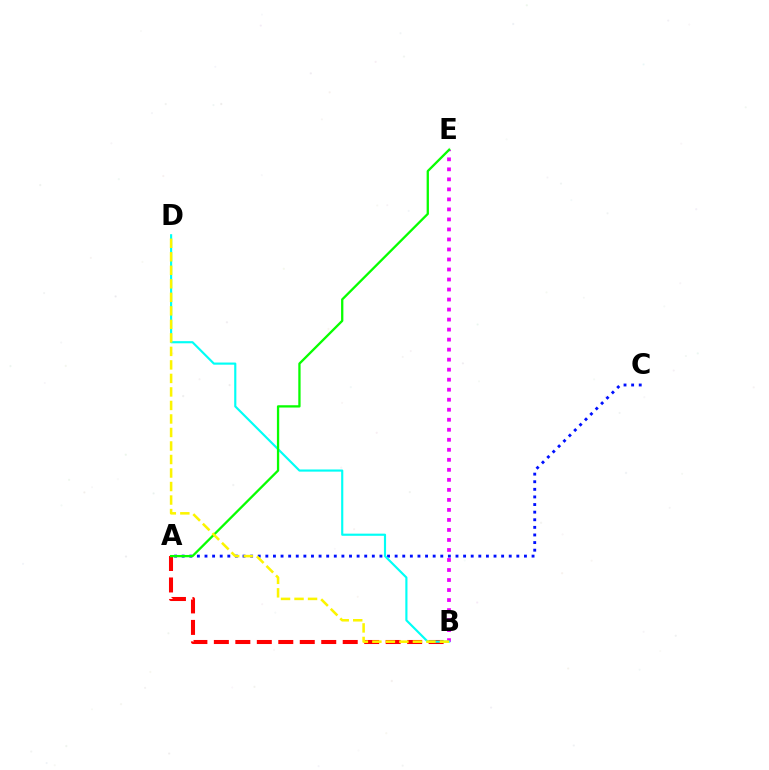{('A', 'C'): [{'color': '#0010ff', 'line_style': 'dotted', 'thickness': 2.07}], ('B', 'E'): [{'color': '#ee00ff', 'line_style': 'dotted', 'thickness': 2.72}], ('A', 'B'): [{'color': '#ff0000', 'line_style': 'dashed', 'thickness': 2.92}], ('B', 'D'): [{'color': '#00fff6', 'line_style': 'solid', 'thickness': 1.55}, {'color': '#fcf500', 'line_style': 'dashed', 'thickness': 1.84}], ('A', 'E'): [{'color': '#08ff00', 'line_style': 'solid', 'thickness': 1.66}]}